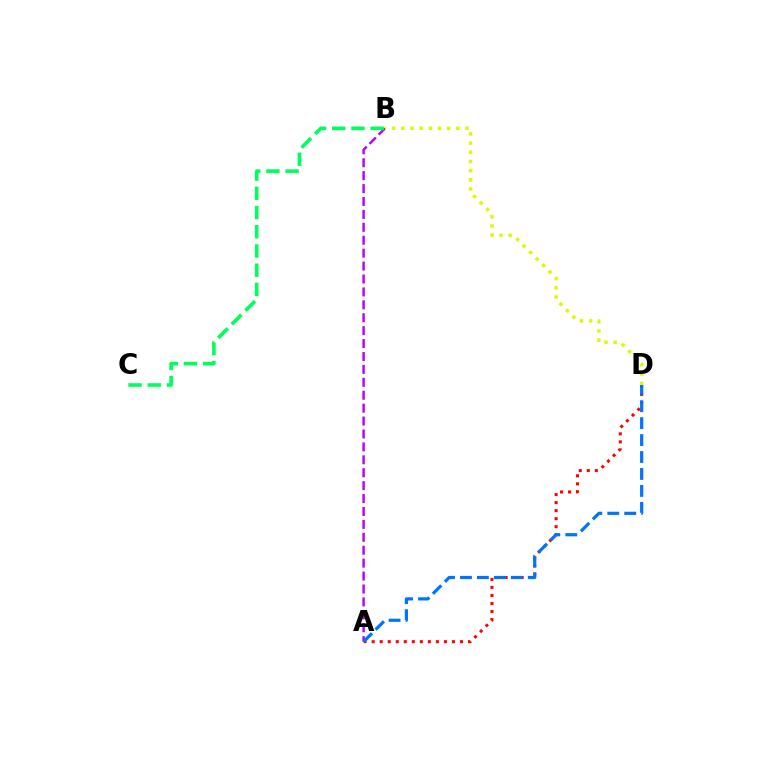{('A', 'D'): [{'color': '#ff0000', 'line_style': 'dotted', 'thickness': 2.18}, {'color': '#0074ff', 'line_style': 'dashed', 'thickness': 2.3}], ('A', 'B'): [{'color': '#b900ff', 'line_style': 'dashed', 'thickness': 1.75}], ('B', 'C'): [{'color': '#00ff5c', 'line_style': 'dashed', 'thickness': 2.61}], ('B', 'D'): [{'color': '#d1ff00', 'line_style': 'dotted', 'thickness': 2.49}]}